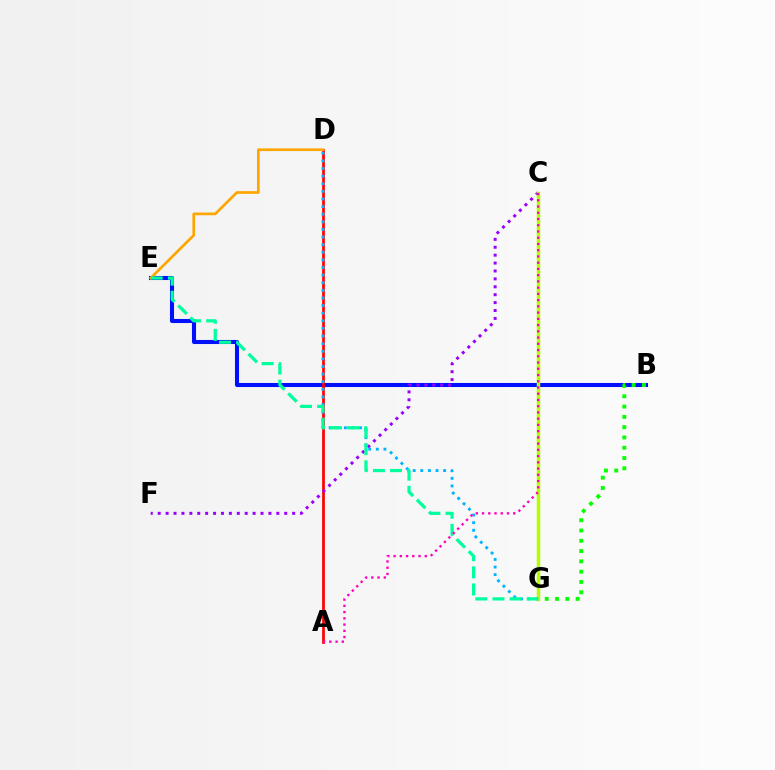{('B', 'E'): [{'color': '#0010ff', 'line_style': 'solid', 'thickness': 2.93}], ('A', 'D'): [{'color': '#ff0000', 'line_style': 'solid', 'thickness': 1.96}], ('C', 'F'): [{'color': '#9b00ff', 'line_style': 'dotted', 'thickness': 2.15}], ('B', 'G'): [{'color': '#08ff00', 'line_style': 'dotted', 'thickness': 2.8}], ('D', 'E'): [{'color': '#ffa500', 'line_style': 'solid', 'thickness': 1.94}], ('C', 'G'): [{'color': '#b3ff00', 'line_style': 'solid', 'thickness': 2.51}], ('D', 'G'): [{'color': '#00b5ff', 'line_style': 'dotted', 'thickness': 2.07}], ('E', 'G'): [{'color': '#00ff9d', 'line_style': 'dashed', 'thickness': 2.33}], ('A', 'C'): [{'color': '#ff00bd', 'line_style': 'dotted', 'thickness': 1.7}]}